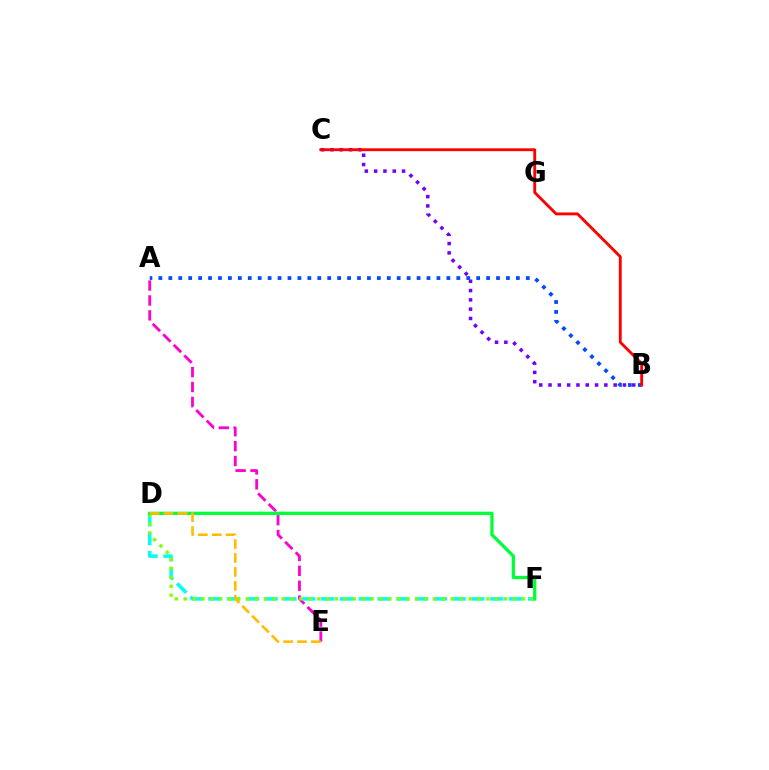{('A', 'B'): [{'color': '#004bff', 'line_style': 'dotted', 'thickness': 2.7}], ('A', 'E'): [{'color': '#ff00cf', 'line_style': 'dashed', 'thickness': 2.02}], ('B', 'C'): [{'color': '#7200ff', 'line_style': 'dotted', 'thickness': 2.53}, {'color': '#ff0000', 'line_style': 'solid', 'thickness': 2.06}], ('D', 'F'): [{'color': '#00fff6', 'line_style': 'dashed', 'thickness': 2.55}, {'color': '#84ff00', 'line_style': 'dotted', 'thickness': 2.42}, {'color': '#00ff39', 'line_style': 'solid', 'thickness': 2.36}], ('D', 'E'): [{'color': '#ffbd00', 'line_style': 'dashed', 'thickness': 1.89}]}